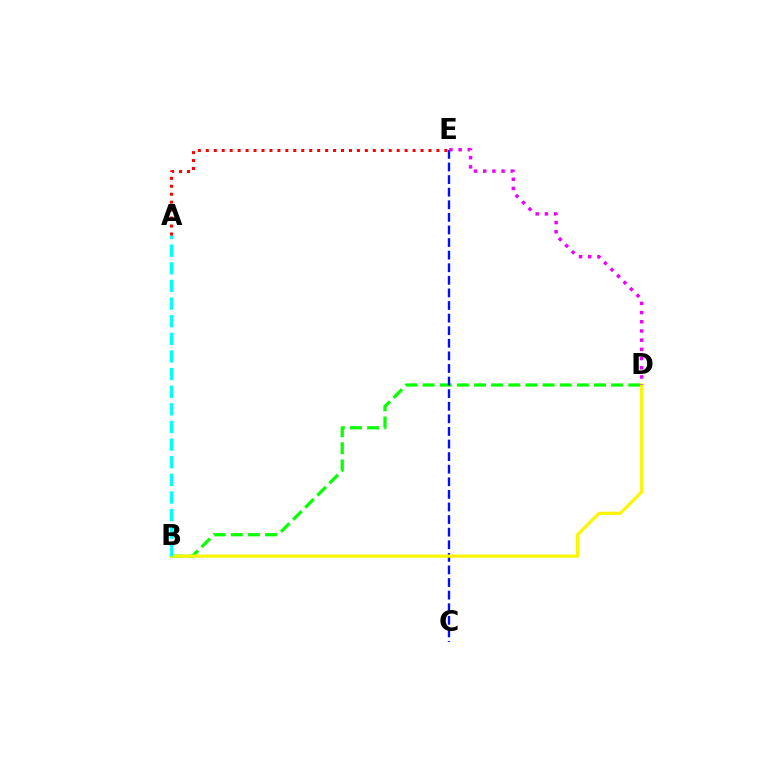{('B', 'D'): [{'color': '#08ff00', 'line_style': 'dashed', 'thickness': 2.33}, {'color': '#fcf500', 'line_style': 'solid', 'thickness': 2.29}], ('C', 'E'): [{'color': '#0010ff', 'line_style': 'dashed', 'thickness': 1.71}], ('A', 'B'): [{'color': '#00fff6', 'line_style': 'dashed', 'thickness': 2.39}], ('A', 'E'): [{'color': '#ff0000', 'line_style': 'dotted', 'thickness': 2.16}], ('D', 'E'): [{'color': '#ee00ff', 'line_style': 'dotted', 'thickness': 2.5}]}